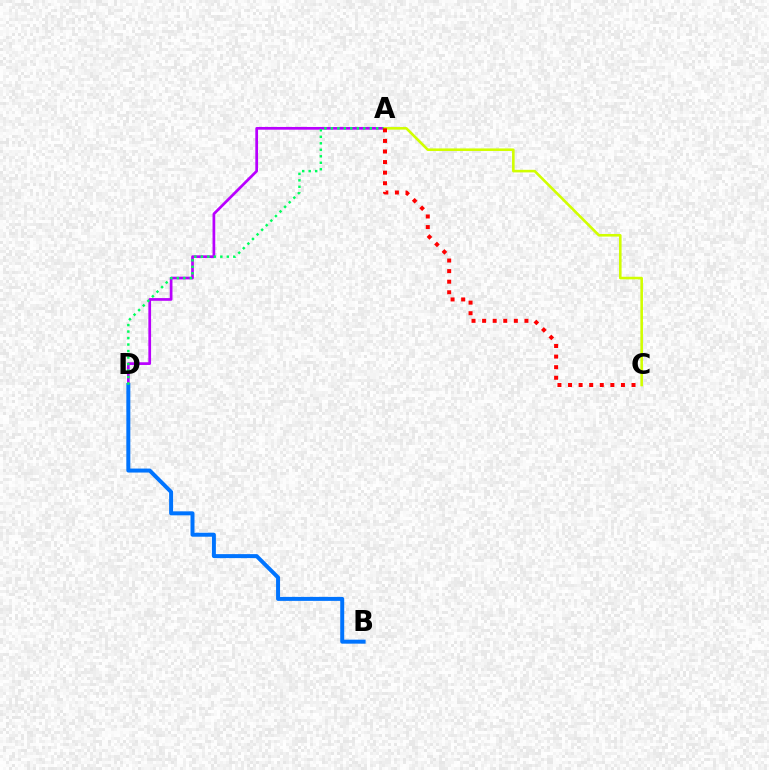{('A', 'D'): [{'color': '#b900ff', 'line_style': 'solid', 'thickness': 1.96}, {'color': '#00ff5c', 'line_style': 'dotted', 'thickness': 1.76}], ('B', 'D'): [{'color': '#0074ff', 'line_style': 'solid', 'thickness': 2.87}], ('A', 'C'): [{'color': '#d1ff00', 'line_style': 'solid', 'thickness': 1.87}, {'color': '#ff0000', 'line_style': 'dotted', 'thickness': 2.88}]}